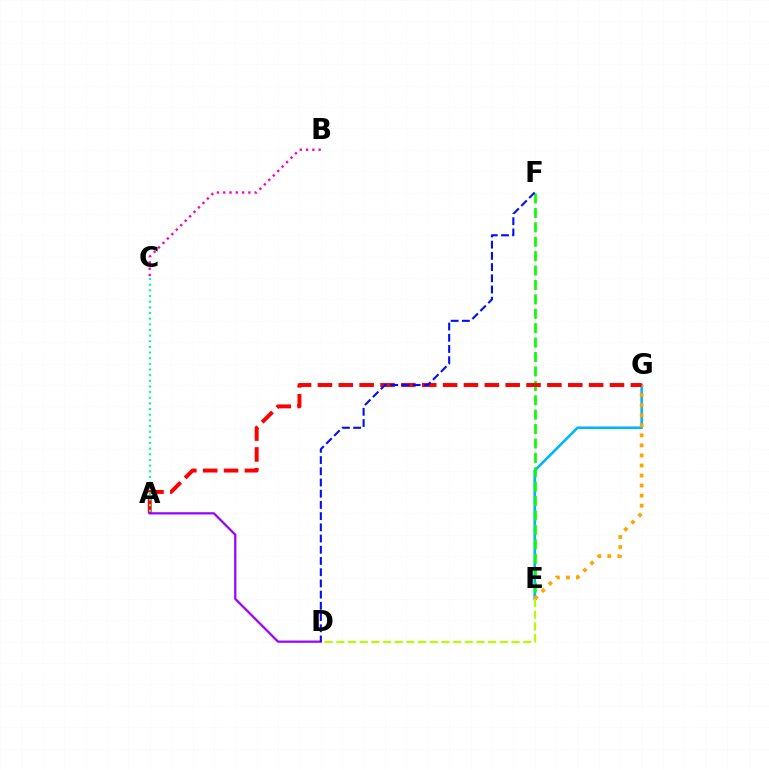{('B', 'C'): [{'color': '#ff00bd', 'line_style': 'dotted', 'thickness': 1.71}], ('E', 'G'): [{'color': '#00b5ff', 'line_style': 'solid', 'thickness': 1.88}, {'color': '#ffa500', 'line_style': 'dotted', 'thickness': 2.73}], ('E', 'F'): [{'color': '#08ff00', 'line_style': 'dashed', 'thickness': 1.96}], ('A', 'G'): [{'color': '#ff0000', 'line_style': 'dashed', 'thickness': 2.83}], ('D', 'E'): [{'color': '#b3ff00', 'line_style': 'dashed', 'thickness': 1.59}], ('A', 'C'): [{'color': '#00ff9d', 'line_style': 'dotted', 'thickness': 1.54}], ('A', 'D'): [{'color': '#9b00ff', 'line_style': 'solid', 'thickness': 1.61}], ('D', 'F'): [{'color': '#0010ff', 'line_style': 'dashed', 'thickness': 1.52}]}